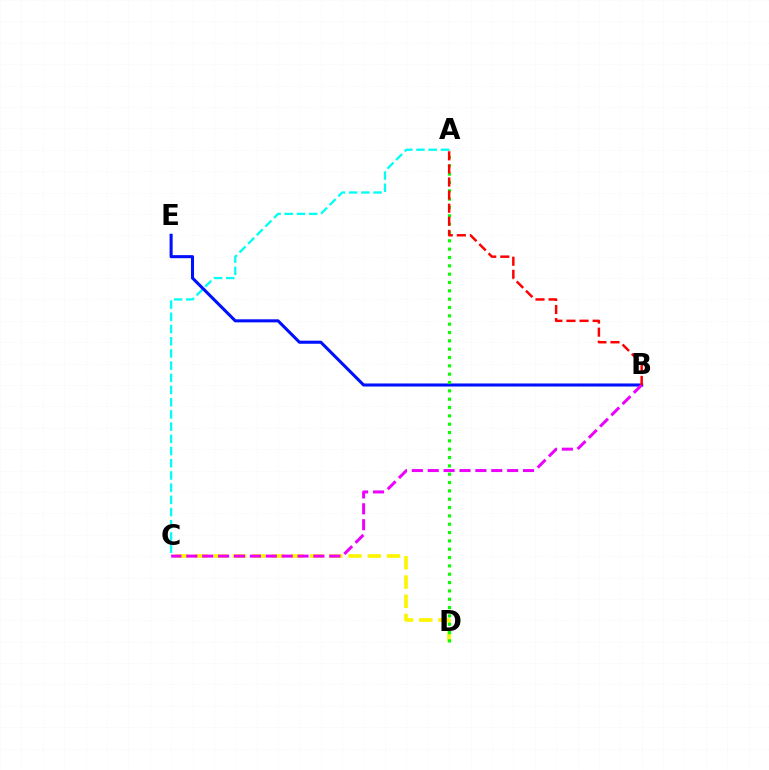{('C', 'D'): [{'color': '#fcf500', 'line_style': 'dashed', 'thickness': 2.61}], ('A', 'C'): [{'color': '#00fff6', 'line_style': 'dashed', 'thickness': 1.66}], ('B', 'E'): [{'color': '#0010ff', 'line_style': 'solid', 'thickness': 2.21}], ('A', 'D'): [{'color': '#08ff00', 'line_style': 'dotted', 'thickness': 2.26}], ('B', 'C'): [{'color': '#ee00ff', 'line_style': 'dashed', 'thickness': 2.16}], ('A', 'B'): [{'color': '#ff0000', 'line_style': 'dashed', 'thickness': 1.78}]}